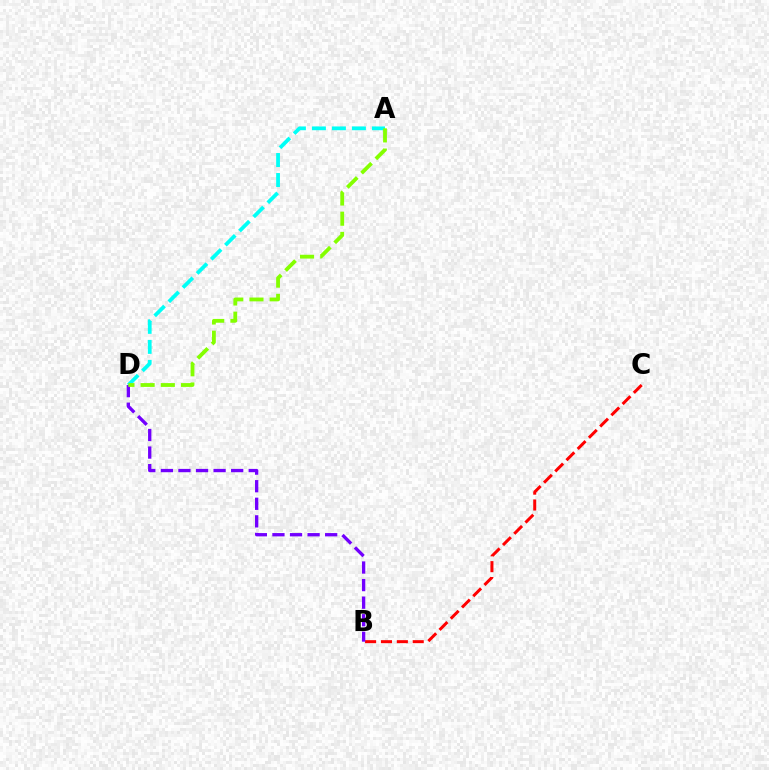{('B', 'C'): [{'color': '#ff0000', 'line_style': 'dashed', 'thickness': 2.16}], ('B', 'D'): [{'color': '#7200ff', 'line_style': 'dashed', 'thickness': 2.39}], ('A', 'D'): [{'color': '#00fff6', 'line_style': 'dashed', 'thickness': 2.72}, {'color': '#84ff00', 'line_style': 'dashed', 'thickness': 2.75}]}